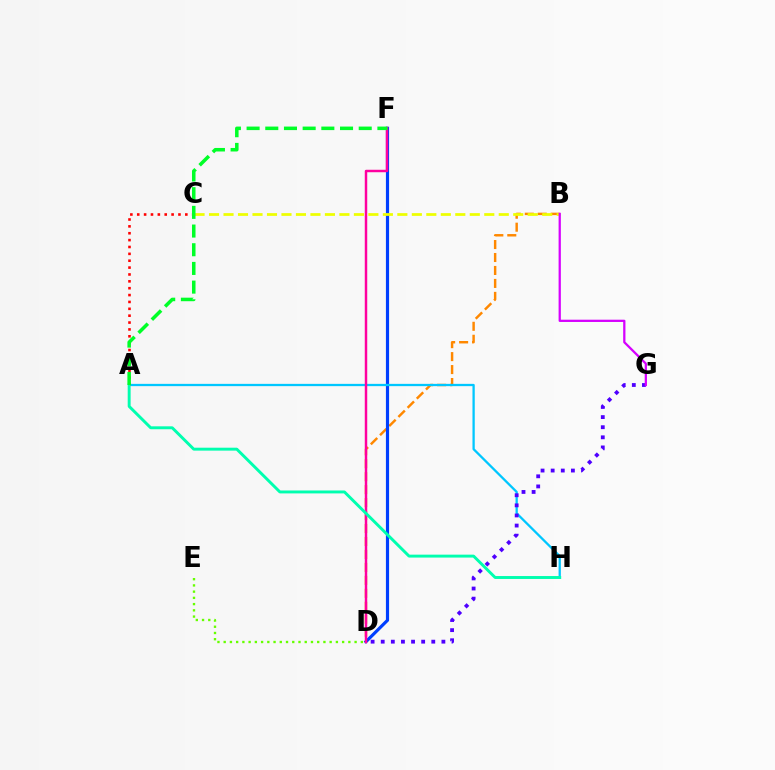{('D', 'E'): [{'color': '#66ff00', 'line_style': 'dotted', 'thickness': 1.69}], ('B', 'D'): [{'color': '#ff8800', 'line_style': 'dashed', 'thickness': 1.76}], ('D', 'F'): [{'color': '#003fff', 'line_style': 'solid', 'thickness': 2.29}, {'color': '#ff00a0', 'line_style': 'solid', 'thickness': 1.77}], ('A', 'H'): [{'color': '#00c7ff', 'line_style': 'solid', 'thickness': 1.64}, {'color': '#00ffaf', 'line_style': 'solid', 'thickness': 2.1}], ('B', 'C'): [{'color': '#eeff00', 'line_style': 'dashed', 'thickness': 1.97}], ('D', 'G'): [{'color': '#4f00ff', 'line_style': 'dotted', 'thickness': 2.75}], ('A', 'C'): [{'color': '#ff0000', 'line_style': 'dotted', 'thickness': 1.87}], ('B', 'G'): [{'color': '#d600ff', 'line_style': 'solid', 'thickness': 1.63}], ('A', 'F'): [{'color': '#00ff27', 'line_style': 'dashed', 'thickness': 2.54}]}